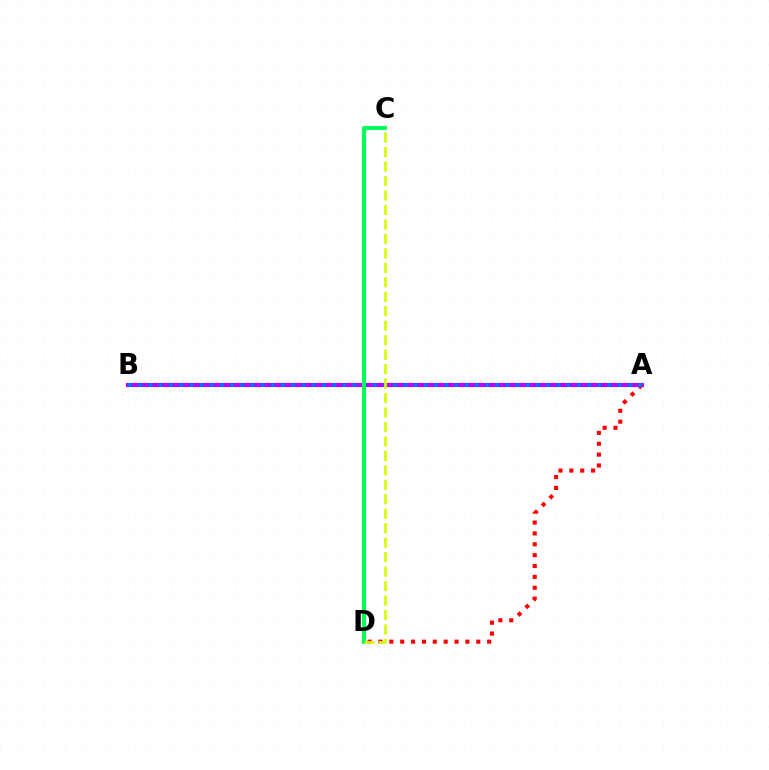{('A', 'D'): [{'color': '#ff0000', 'line_style': 'dotted', 'thickness': 2.95}], ('A', 'B'): [{'color': '#b900ff', 'line_style': 'solid', 'thickness': 2.97}, {'color': '#0074ff', 'line_style': 'dotted', 'thickness': 2.77}], ('C', 'D'): [{'color': '#00ff5c', 'line_style': 'solid', 'thickness': 2.91}, {'color': '#d1ff00', 'line_style': 'dashed', 'thickness': 1.97}]}